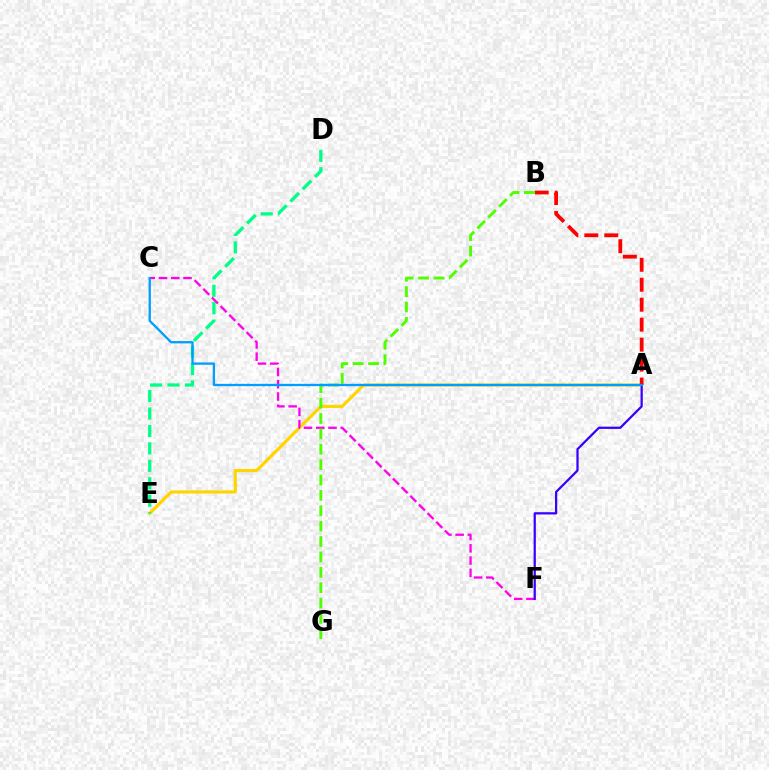{('A', 'E'): [{'color': '#ffd500', 'line_style': 'solid', 'thickness': 2.27}], ('D', 'E'): [{'color': '#00ff86', 'line_style': 'dashed', 'thickness': 2.37}], ('C', 'F'): [{'color': '#ff00ed', 'line_style': 'dashed', 'thickness': 1.66}], ('A', 'B'): [{'color': '#ff0000', 'line_style': 'dashed', 'thickness': 2.71}], ('B', 'G'): [{'color': '#4fff00', 'line_style': 'dashed', 'thickness': 2.09}], ('A', 'F'): [{'color': '#3700ff', 'line_style': 'solid', 'thickness': 1.62}], ('A', 'C'): [{'color': '#009eff', 'line_style': 'solid', 'thickness': 1.66}]}